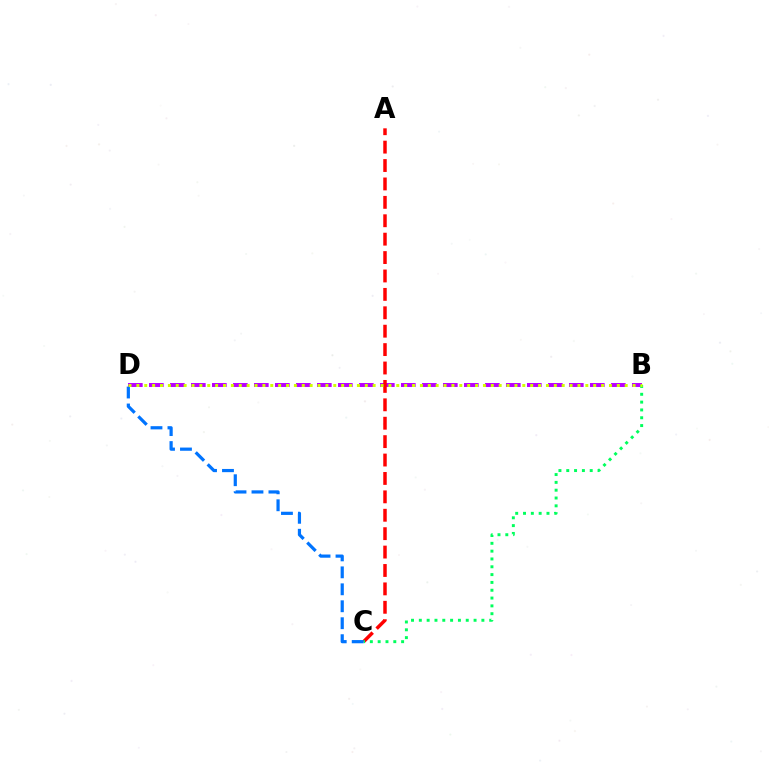{('B', 'D'): [{'color': '#b900ff', 'line_style': 'dashed', 'thickness': 2.85}, {'color': '#d1ff00', 'line_style': 'dotted', 'thickness': 2.14}], ('A', 'C'): [{'color': '#ff0000', 'line_style': 'dashed', 'thickness': 2.5}], ('B', 'C'): [{'color': '#00ff5c', 'line_style': 'dotted', 'thickness': 2.12}], ('C', 'D'): [{'color': '#0074ff', 'line_style': 'dashed', 'thickness': 2.3}]}